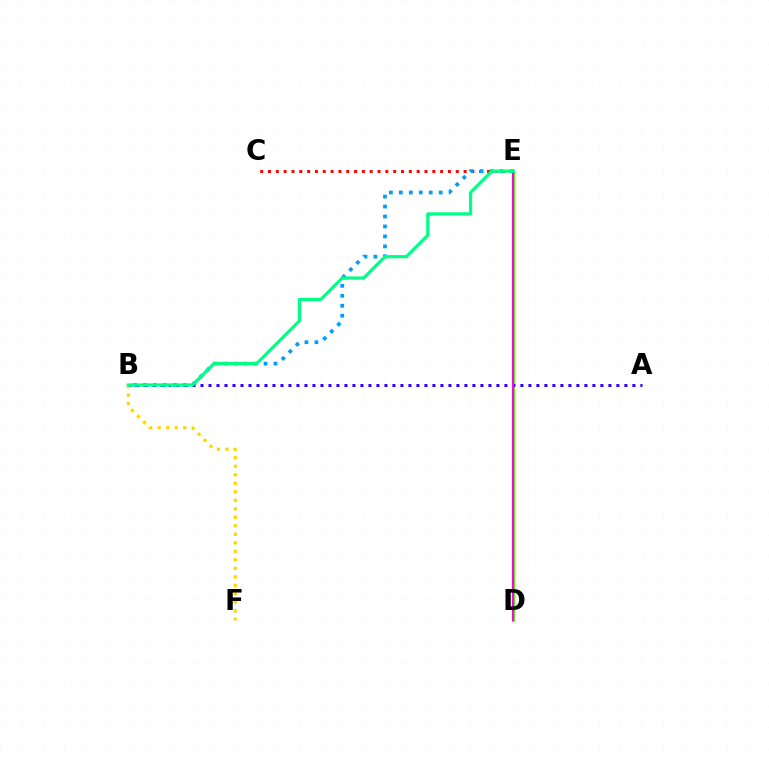{('C', 'E'): [{'color': '#ff0000', 'line_style': 'dotted', 'thickness': 2.13}], ('D', 'E'): [{'color': '#4fff00', 'line_style': 'solid', 'thickness': 2.16}, {'color': '#ff00ed', 'line_style': 'solid', 'thickness': 1.53}], ('B', 'E'): [{'color': '#009eff', 'line_style': 'dotted', 'thickness': 2.71}, {'color': '#00ff86', 'line_style': 'solid', 'thickness': 2.3}], ('A', 'B'): [{'color': '#3700ff', 'line_style': 'dotted', 'thickness': 2.17}], ('B', 'F'): [{'color': '#ffd500', 'line_style': 'dotted', 'thickness': 2.31}]}